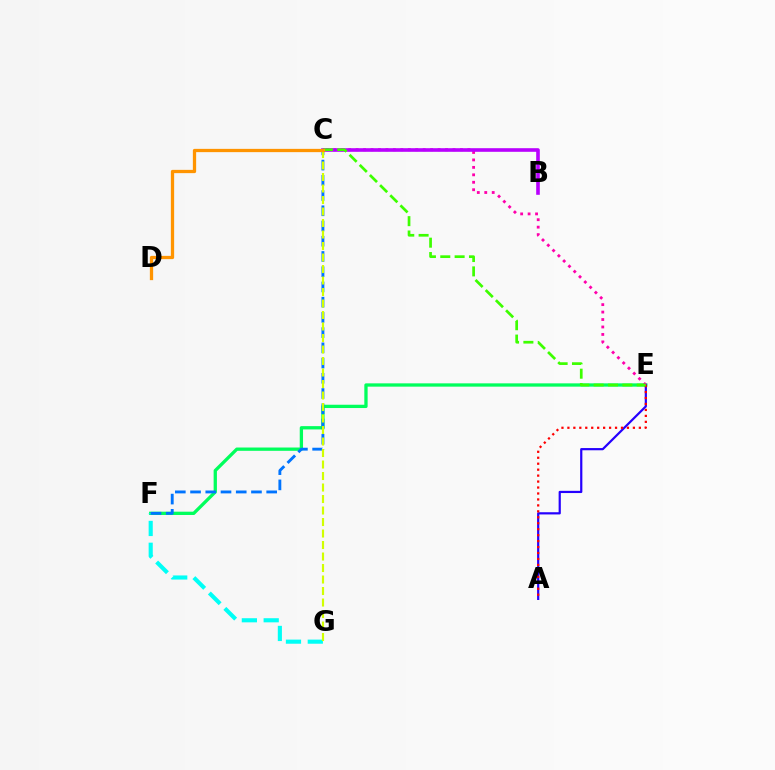{('E', 'F'): [{'color': '#00ff5c', 'line_style': 'solid', 'thickness': 2.37}], ('A', 'E'): [{'color': '#2500ff', 'line_style': 'solid', 'thickness': 1.59}, {'color': '#ff0000', 'line_style': 'dotted', 'thickness': 1.62}], ('F', 'G'): [{'color': '#00fff6', 'line_style': 'dashed', 'thickness': 2.97}], ('C', 'E'): [{'color': '#ff00ac', 'line_style': 'dotted', 'thickness': 2.02}, {'color': '#3dff00', 'line_style': 'dashed', 'thickness': 1.95}], ('C', 'F'): [{'color': '#0074ff', 'line_style': 'dashed', 'thickness': 2.07}], ('B', 'C'): [{'color': '#b900ff', 'line_style': 'solid', 'thickness': 2.6}], ('C', 'G'): [{'color': '#d1ff00', 'line_style': 'dashed', 'thickness': 1.56}], ('C', 'D'): [{'color': '#ff9400', 'line_style': 'solid', 'thickness': 2.36}]}